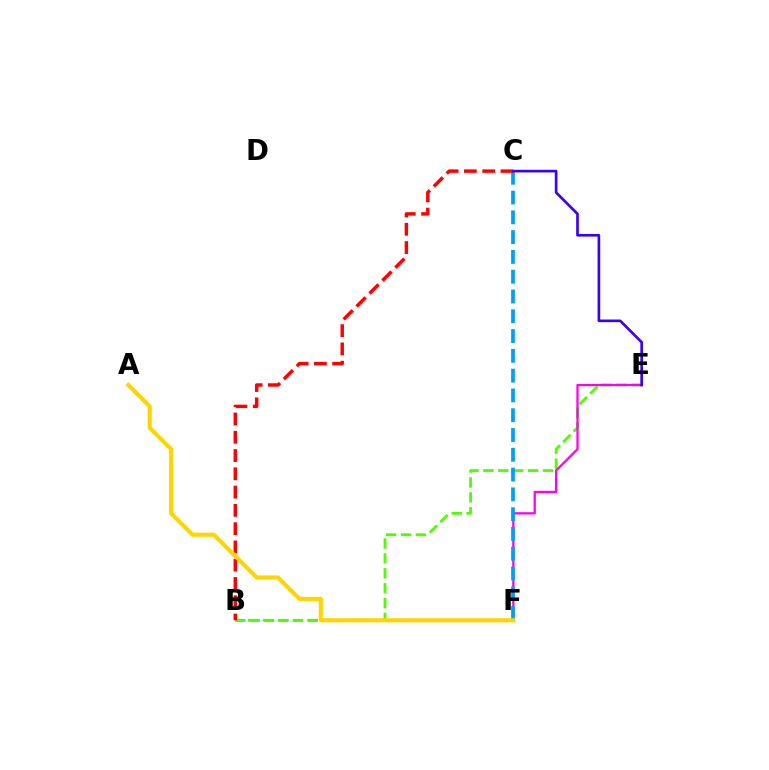{('B', 'F'): [{'color': '#00ff86', 'line_style': 'dashed', 'thickness': 1.95}], ('B', 'E'): [{'color': '#4fff00', 'line_style': 'dashed', 'thickness': 2.02}], ('E', 'F'): [{'color': '#ff00ed', 'line_style': 'solid', 'thickness': 1.64}], ('C', 'F'): [{'color': '#009eff', 'line_style': 'dashed', 'thickness': 2.69}], ('B', 'C'): [{'color': '#ff0000', 'line_style': 'dashed', 'thickness': 2.48}], ('A', 'F'): [{'color': '#ffd500', 'line_style': 'solid', 'thickness': 2.95}], ('C', 'E'): [{'color': '#3700ff', 'line_style': 'solid', 'thickness': 1.91}]}